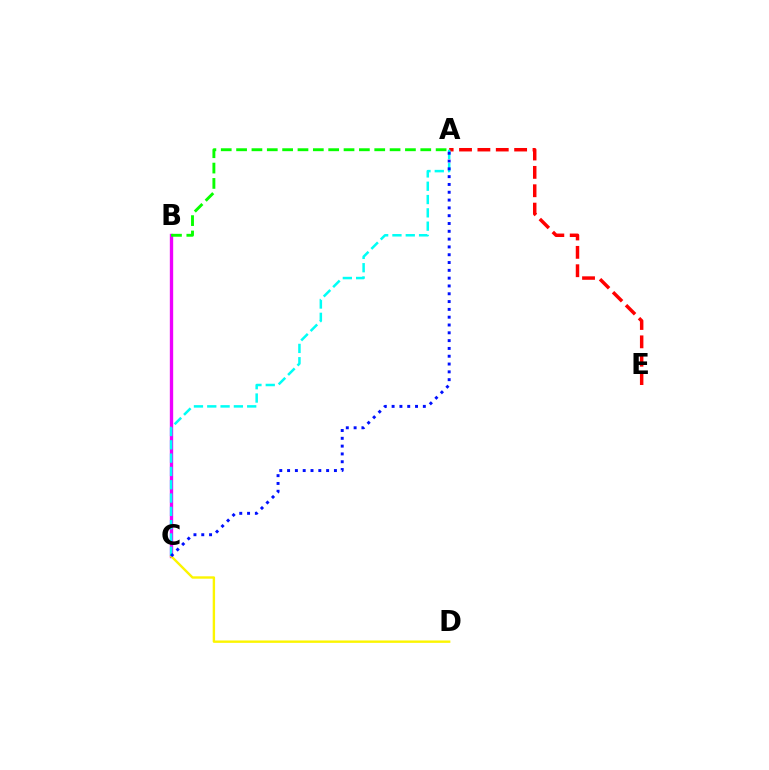{('B', 'C'): [{'color': '#ee00ff', 'line_style': 'solid', 'thickness': 2.42}], ('C', 'D'): [{'color': '#fcf500', 'line_style': 'solid', 'thickness': 1.72}], ('A', 'E'): [{'color': '#ff0000', 'line_style': 'dashed', 'thickness': 2.5}], ('A', 'B'): [{'color': '#08ff00', 'line_style': 'dashed', 'thickness': 2.09}], ('A', 'C'): [{'color': '#00fff6', 'line_style': 'dashed', 'thickness': 1.81}, {'color': '#0010ff', 'line_style': 'dotted', 'thickness': 2.12}]}